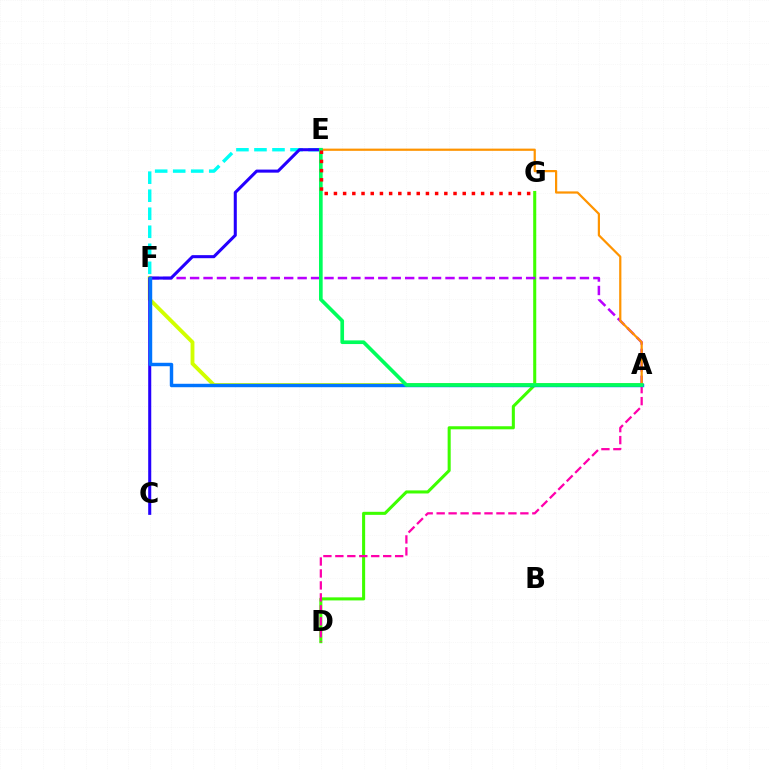{('D', 'G'): [{'color': '#3dff00', 'line_style': 'solid', 'thickness': 2.2}], ('A', 'F'): [{'color': '#b900ff', 'line_style': 'dashed', 'thickness': 1.83}, {'color': '#d1ff00', 'line_style': 'solid', 'thickness': 2.77}, {'color': '#0074ff', 'line_style': 'solid', 'thickness': 2.48}], ('E', 'F'): [{'color': '#00fff6', 'line_style': 'dashed', 'thickness': 2.45}], ('A', 'E'): [{'color': '#ff9400', 'line_style': 'solid', 'thickness': 1.6}, {'color': '#00ff5c', 'line_style': 'solid', 'thickness': 2.64}], ('A', 'D'): [{'color': '#ff00ac', 'line_style': 'dashed', 'thickness': 1.62}], ('C', 'E'): [{'color': '#2500ff', 'line_style': 'solid', 'thickness': 2.2}], ('E', 'G'): [{'color': '#ff0000', 'line_style': 'dotted', 'thickness': 2.5}]}